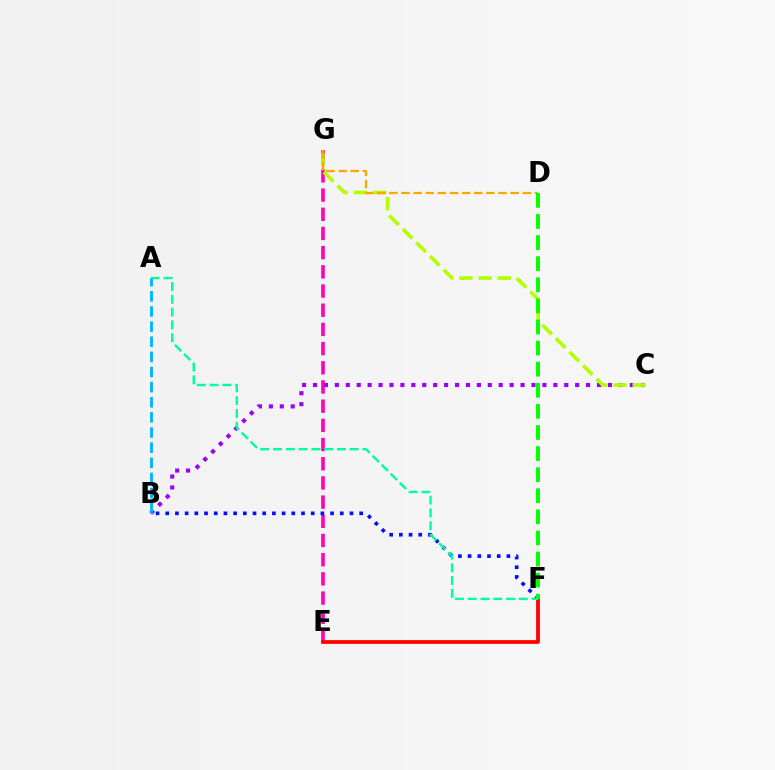{('E', 'G'): [{'color': '#ff00bd', 'line_style': 'dashed', 'thickness': 2.61}], ('B', 'C'): [{'color': '#9b00ff', 'line_style': 'dotted', 'thickness': 2.97}], ('C', 'G'): [{'color': '#b3ff00', 'line_style': 'dashed', 'thickness': 2.6}], ('D', 'G'): [{'color': '#ffa500', 'line_style': 'dashed', 'thickness': 1.65}], ('E', 'F'): [{'color': '#ff0000', 'line_style': 'solid', 'thickness': 2.7}], ('B', 'F'): [{'color': '#0010ff', 'line_style': 'dotted', 'thickness': 2.63}], ('D', 'F'): [{'color': '#08ff00', 'line_style': 'dashed', 'thickness': 2.87}], ('A', 'F'): [{'color': '#00ff9d', 'line_style': 'dashed', 'thickness': 1.74}], ('A', 'B'): [{'color': '#00b5ff', 'line_style': 'dashed', 'thickness': 2.06}]}